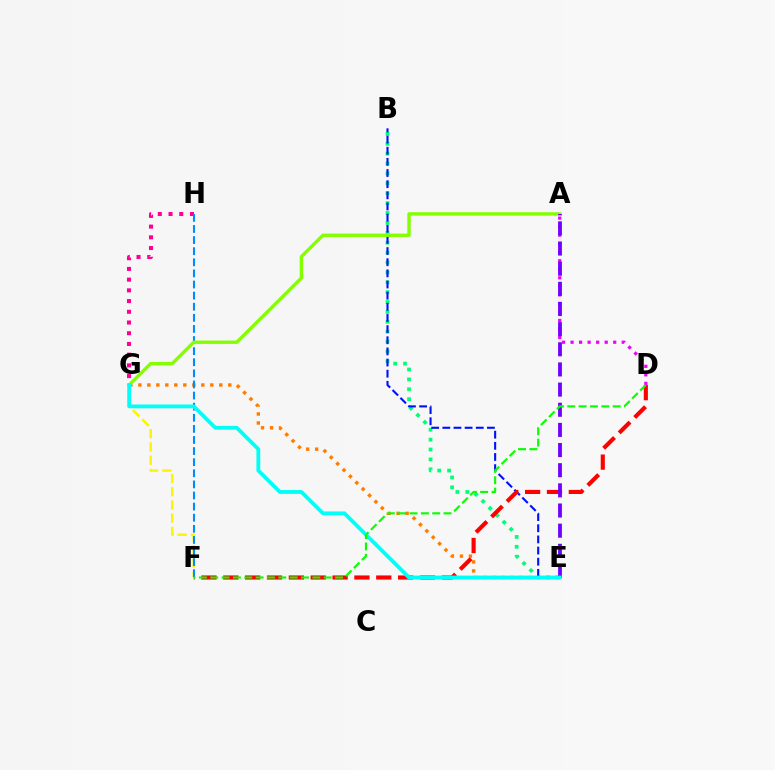{('E', 'G'): [{'color': '#ff7c00', 'line_style': 'dotted', 'thickness': 2.44}, {'color': '#00fff6', 'line_style': 'solid', 'thickness': 2.74}], ('G', 'H'): [{'color': '#ff0094', 'line_style': 'dotted', 'thickness': 2.91}], ('A', 'D'): [{'color': '#ee00ff', 'line_style': 'dotted', 'thickness': 2.32}], ('B', 'E'): [{'color': '#00ff74', 'line_style': 'dotted', 'thickness': 2.69}, {'color': '#0010ff', 'line_style': 'dashed', 'thickness': 1.51}], ('D', 'F'): [{'color': '#ff0000', 'line_style': 'dashed', 'thickness': 2.97}, {'color': '#08ff00', 'line_style': 'dashed', 'thickness': 1.54}], ('F', 'G'): [{'color': '#fcf500', 'line_style': 'dashed', 'thickness': 1.8}], ('F', 'H'): [{'color': '#008cff', 'line_style': 'dashed', 'thickness': 1.51}], ('A', 'G'): [{'color': '#84ff00', 'line_style': 'solid', 'thickness': 2.43}], ('A', 'E'): [{'color': '#7200ff', 'line_style': 'dashed', 'thickness': 2.74}]}